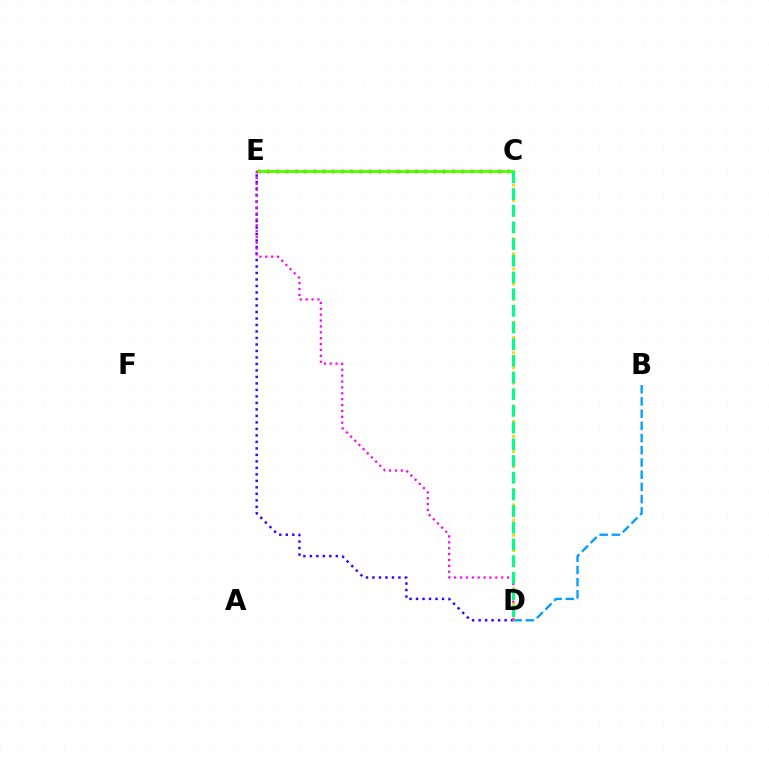{('C', 'E'): [{'color': '#ff0000', 'line_style': 'dotted', 'thickness': 2.51}, {'color': '#4fff00', 'line_style': 'solid', 'thickness': 2.06}], ('D', 'E'): [{'color': '#3700ff', 'line_style': 'dotted', 'thickness': 1.76}, {'color': '#ff00ed', 'line_style': 'dotted', 'thickness': 1.6}], ('B', 'D'): [{'color': '#009eff', 'line_style': 'dashed', 'thickness': 1.66}], ('C', 'D'): [{'color': '#ffd500', 'line_style': 'dotted', 'thickness': 2.07}, {'color': '#00ff86', 'line_style': 'dashed', 'thickness': 2.27}]}